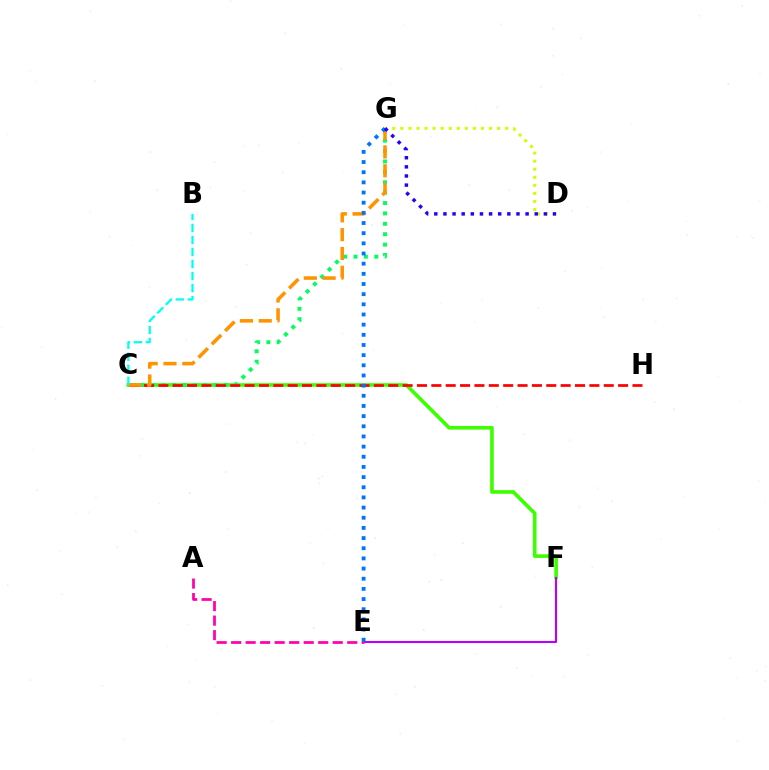{('C', 'F'): [{'color': '#3dff00', 'line_style': 'solid', 'thickness': 2.61}], ('C', 'G'): [{'color': '#00ff5c', 'line_style': 'dotted', 'thickness': 2.82}, {'color': '#ff9400', 'line_style': 'dashed', 'thickness': 2.56}], ('C', 'H'): [{'color': '#ff0000', 'line_style': 'dashed', 'thickness': 1.95}], ('D', 'G'): [{'color': '#d1ff00', 'line_style': 'dotted', 'thickness': 2.19}, {'color': '#2500ff', 'line_style': 'dotted', 'thickness': 2.48}], ('E', 'F'): [{'color': '#b900ff', 'line_style': 'solid', 'thickness': 1.5}], ('A', 'E'): [{'color': '#ff00ac', 'line_style': 'dashed', 'thickness': 1.97}], ('E', 'G'): [{'color': '#0074ff', 'line_style': 'dotted', 'thickness': 2.76}], ('B', 'C'): [{'color': '#00fff6', 'line_style': 'dashed', 'thickness': 1.63}]}